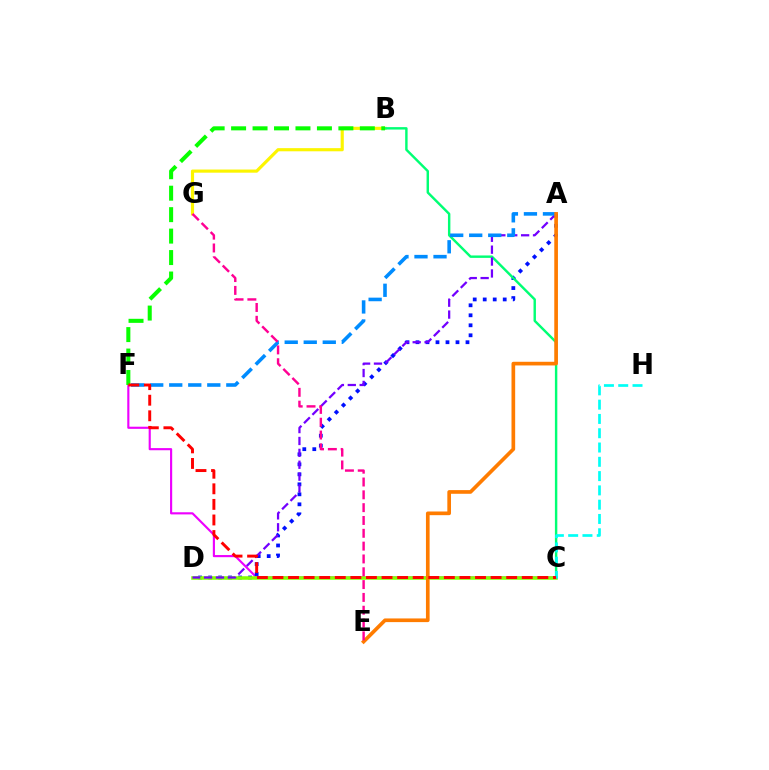{('C', 'F'): [{'color': '#ee00ff', 'line_style': 'solid', 'thickness': 1.54}, {'color': '#ff0000', 'line_style': 'dashed', 'thickness': 2.12}], ('A', 'D'): [{'color': '#0010ff', 'line_style': 'dotted', 'thickness': 2.72}, {'color': '#7200ff', 'line_style': 'dashed', 'thickness': 1.62}], ('C', 'D'): [{'color': '#84ff00', 'line_style': 'solid', 'thickness': 2.57}], ('B', 'G'): [{'color': '#fcf500', 'line_style': 'solid', 'thickness': 2.27}], ('B', 'C'): [{'color': '#00ff74', 'line_style': 'solid', 'thickness': 1.75}], ('C', 'H'): [{'color': '#00fff6', 'line_style': 'dashed', 'thickness': 1.94}], ('A', 'F'): [{'color': '#008cff', 'line_style': 'dashed', 'thickness': 2.58}], ('A', 'E'): [{'color': '#ff7c00', 'line_style': 'solid', 'thickness': 2.64}], ('B', 'F'): [{'color': '#08ff00', 'line_style': 'dashed', 'thickness': 2.91}], ('E', 'G'): [{'color': '#ff0094', 'line_style': 'dashed', 'thickness': 1.74}]}